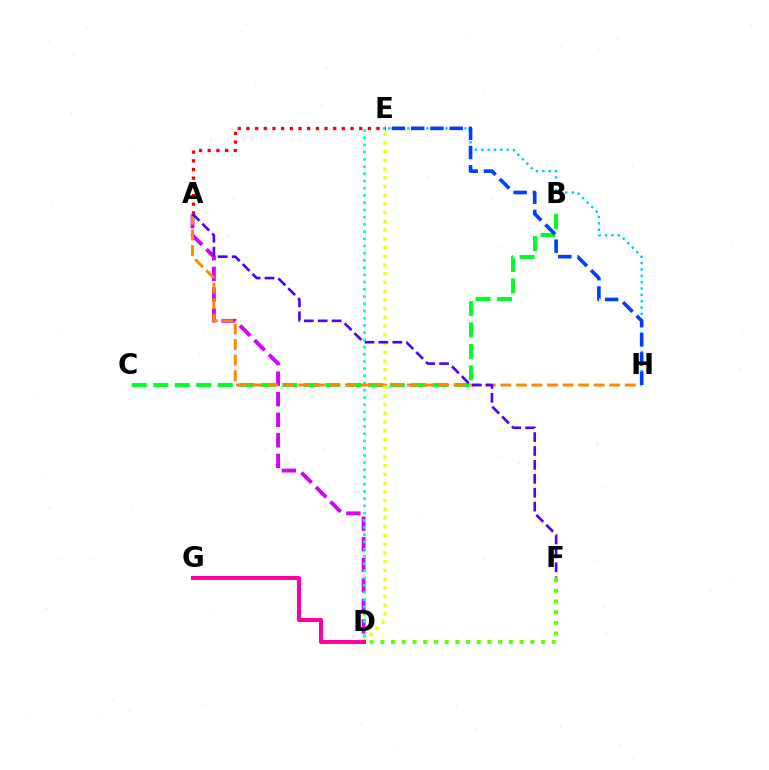{('B', 'C'): [{'color': '#00ff27', 'line_style': 'dashed', 'thickness': 2.92}], ('A', 'D'): [{'color': '#d600ff', 'line_style': 'dashed', 'thickness': 2.79}], ('D', 'E'): [{'color': '#00ffaf', 'line_style': 'dotted', 'thickness': 1.96}, {'color': '#eeff00', 'line_style': 'dotted', 'thickness': 2.37}], ('A', 'E'): [{'color': '#ff0000', 'line_style': 'dotted', 'thickness': 2.36}], ('E', 'H'): [{'color': '#00c7ff', 'line_style': 'dotted', 'thickness': 1.73}, {'color': '#003fff', 'line_style': 'dashed', 'thickness': 2.62}], ('A', 'H'): [{'color': '#ff8800', 'line_style': 'dashed', 'thickness': 2.11}], ('D', 'F'): [{'color': '#66ff00', 'line_style': 'dotted', 'thickness': 2.91}], ('A', 'F'): [{'color': '#4f00ff', 'line_style': 'dashed', 'thickness': 1.89}], ('D', 'G'): [{'color': '#ff00a0', 'line_style': 'solid', 'thickness': 2.92}]}